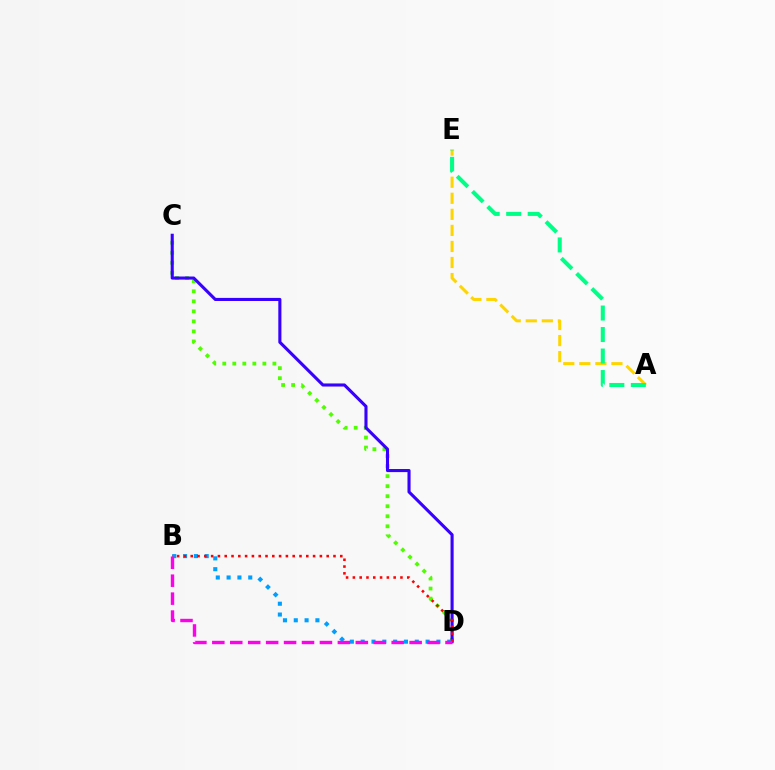{('C', 'D'): [{'color': '#4fff00', 'line_style': 'dotted', 'thickness': 2.72}, {'color': '#3700ff', 'line_style': 'solid', 'thickness': 2.22}], ('B', 'D'): [{'color': '#009eff', 'line_style': 'dotted', 'thickness': 2.94}, {'color': '#ff0000', 'line_style': 'dotted', 'thickness': 1.85}, {'color': '#ff00ed', 'line_style': 'dashed', 'thickness': 2.44}], ('A', 'E'): [{'color': '#ffd500', 'line_style': 'dashed', 'thickness': 2.18}, {'color': '#00ff86', 'line_style': 'dashed', 'thickness': 2.92}]}